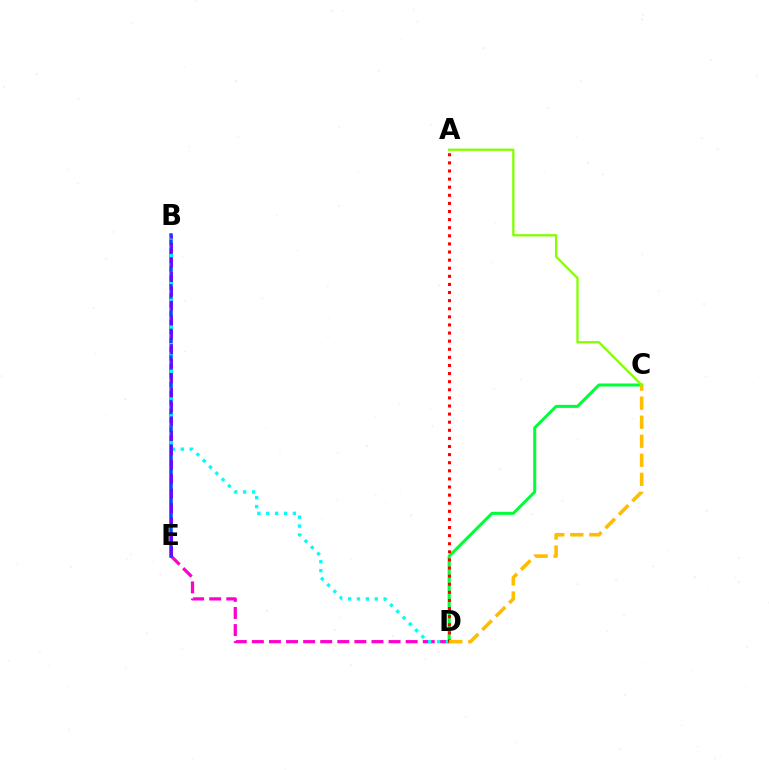{('D', 'E'): [{'color': '#ff00cf', 'line_style': 'dashed', 'thickness': 2.32}], ('B', 'E'): [{'color': '#004bff', 'line_style': 'solid', 'thickness': 2.52}, {'color': '#7200ff', 'line_style': 'dashed', 'thickness': 1.96}], ('B', 'D'): [{'color': '#00fff6', 'line_style': 'dotted', 'thickness': 2.42}], ('C', 'D'): [{'color': '#00ff39', 'line_style': 'solid', 'thickness': 2.18}, {'color': '#ffbd00', 'line_style': 'dashed', 'thickness': 2.59}], ('A', 'D'): [{'color': '#ff0000', 'line_style': 'dotted', 'thickness': 2.2}], ('A', 'C'): [{'color': '#84ff00', 'line_style': 'solid', 'thickness': 1.65}]}